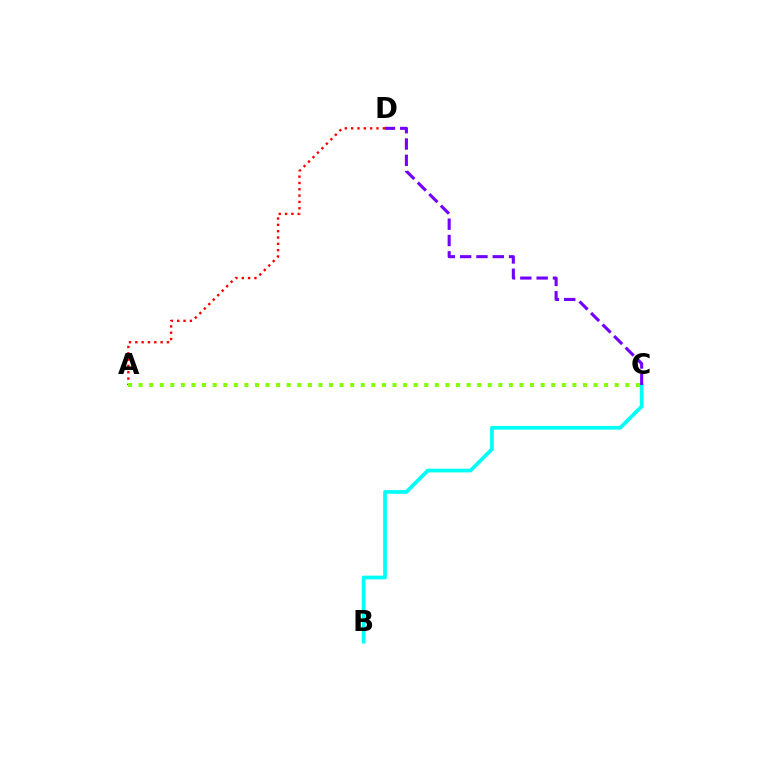{('A', 'D'): [{'color': '#ff0000', 'line_style': 'dotted', 'thickness': 1.72}], ('A', 'C'): [{'color': '#84ff00', 'line_style': 'dotted', 'thickness': 2.87}], ('B', 'C'): [{'color': '#00fff6', 'line_style': 'solid', 'thickness': 2.68}], ('C', 'D'): [{'color': '#7200ff', 'line_style': 'dashed', 'thickness': 2.22}]}